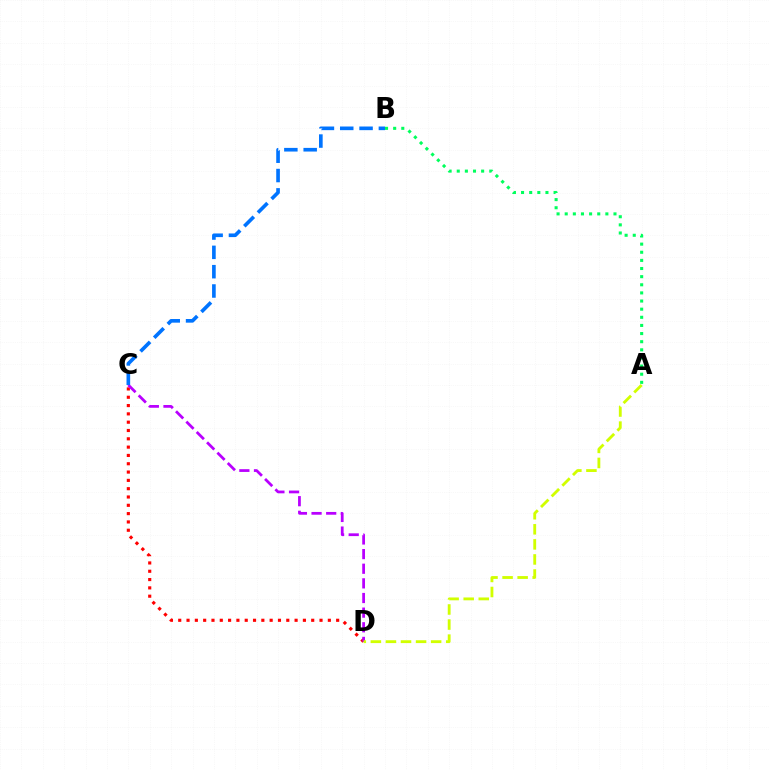{('A', 'B'): [{'color': '#00ff5c', 'line_style': 'dotted', 'thickness': 2.21}], ('C', 'D'): [{'color': '#ff0000', 'line_style': 'dotted', 'thickness': 2.26}, {'color': '#b900ff', 'line_style': 'dashed', 'thickness': 1.99}], ('B', 'C'): [{'color': '#0074ff', 'line_style': 'dashed', 'thickness': 2.62}], ('A', 'D'): [{'color': '#d1ff00', 'line_style': 'dashed', 'thickness': 2.05}]}